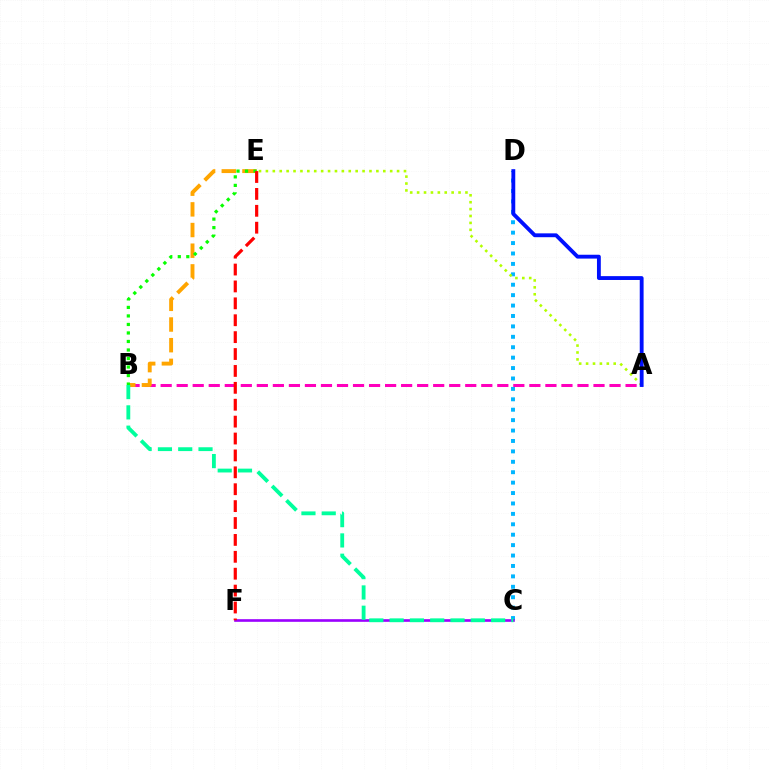{('C', 'D'): [{'color': '#00b5ff', 'line_style': 'dotted', 'thickness': 2.83}], ('A', 'B'): [{'color': '#ff00bd', 'line_style': 'dashed', 'thickness': 2.18}], ('A', 'E'): [{'color': '#b3ff00', 'line_style': 'dotted', 'thickness': 1.88}], ('B', 'E'): [{'color': '#ffa500', 'line_style': 'dashed', 'thickness': 2.81}, {'color': '#08ff00', 'line_style': 'dotted', 'thickness': 2.31}], ('C', 'F'): [{'color': '#9b00ff', 'line_style': 'solid', 'thickness': 1.9}], ('B', 'C'): [{'color': '#00ff9d', 'line_style': 'dashed', 'thickness': 2.76}], ('A', 'D'): [{'color': '#0010ff', 'line_style': 'solid', 'thickness': 2.77}], ('E', 'F'): [{'color': '#ff0000', 'line_style': 'dashed', 'thickness': 2.3}]}